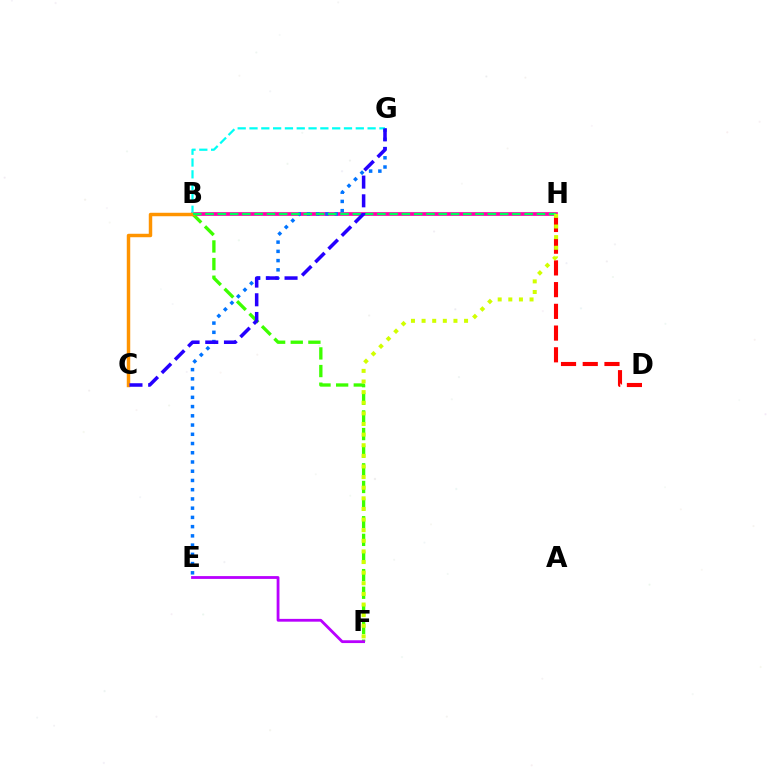{('B', 'H'): [{'color': '#ff00ac', 'line_style': 'solid', 'thickness': 2.68}, {'color': '#00ff5c', 'line_style': 'dashed', 'thickness': 1.67}], ('E', 'G'): [{'color': '#0074ff', 'line_style': 'dotted', 'thickness': 2.51}], ('B', 'G'): [{'color': '#00fff6', 'line_style': 'dashed', 'thickness': 1.6}], ('B', 'F'): [{'color': '#3dff00', 'line_style': 'dashed', 'thickness': 2.4}], ('E', 'F'): [{'color': '#b900ff', 'line_style': 'solid', 'thickness': 2.02}], ('D', 'H'): [{'color': '#ff0000', 'line_style': 'dashed', 'thickness': 2.95}], ('B', 'C'): [{'color': '#ff9400', 'line_style': 'solid', 'thickness': 2.48}], ('F', 'H'): [{'color': '#d1ff00', 'line_style': 'dotted', 'thickness': 2.89}], ('C', 'G'): [{'color': '#2500ff', 'line_style': 'dashed', 'thickness': 2.54}]}